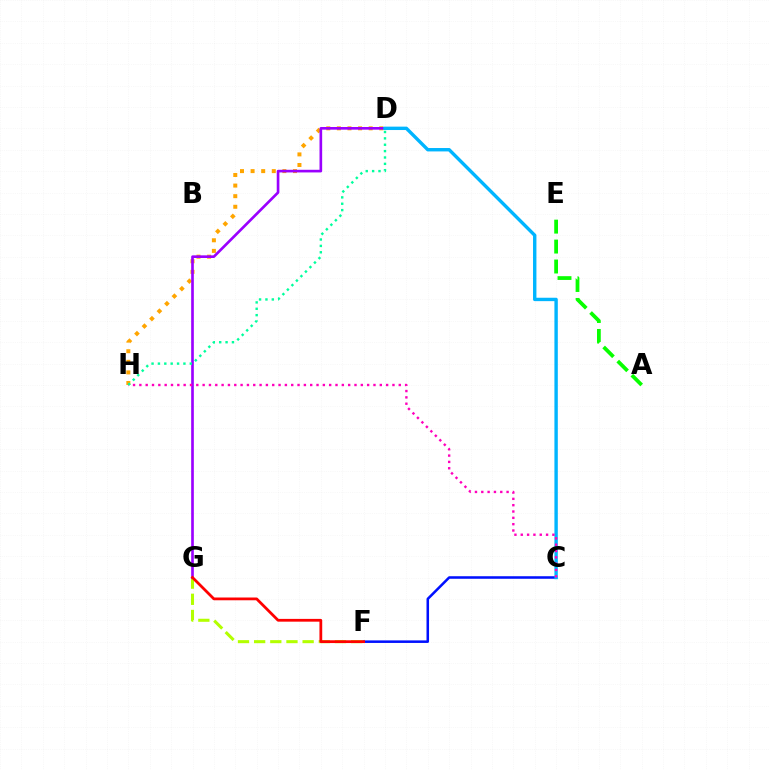{('C', 'F'): [{'color': '#0010ff', 'line_style': 'solid', 'thickness': 1.83}], ('D', 'H'): [{'color': '#ffa500', 'line_style': 'dotted', 'thickness': 2.88}, {'color': '#00ff9d', 'line_style': 'dotted', 'thickness': 1.73}], ('F', 'G'): [{'color': '#b3ff00', 'line_style': 'dashed', 'thickness': 2.2}, {'color': '#ff0000', 'line_style': 'solid', 'thickness': 2.0}], ('A', 'E'): [{'color': '#08ff00', 'line_style': 'dashed', 'thickness': 2.71}], ('D', 'G'): [{'color': '#9b00ff', 'line_style': 'solid', 'thickness': 1.91}], ('C', 'D'): [{'color': '#00b5ff', 'line_style': 'solid', 'thickness': 2.44}], ('C', 'H'): [{'color': '#ff00bd', 'line_style': 'dotted', 'thickness': 1.72}]}